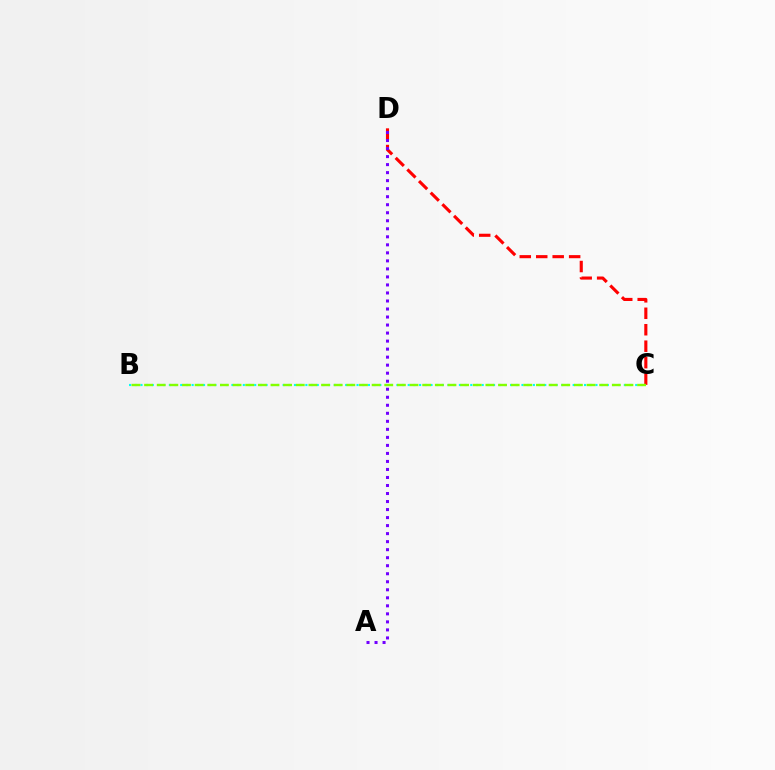{('B', 'C'): [{'color': '#00fff6', 'line_style': 'dotted', 'thickness': 1.55}, {'color': '#84ff00', 'line_style': 'dashed', 'thickness': 1.72}], ('C', 'D'): [{'color': '#ff0000', 'line_style': 'dashed', 'thickness': 2.24}], ('A', 'D'): [{'color': '#7200ff', 'line_style': 'dotted', 'thickness': 2.18}]}